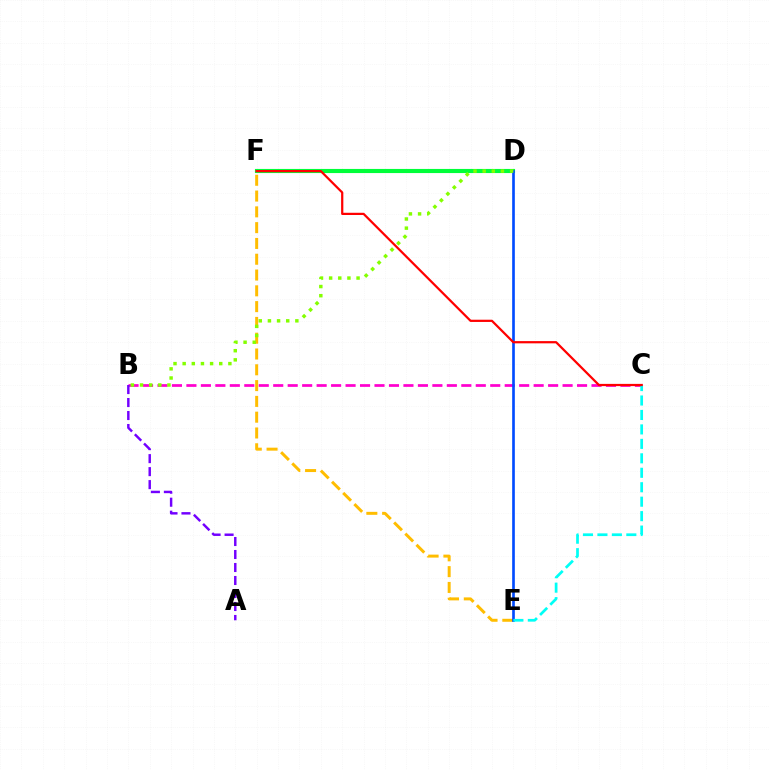{('B', 'C'): [{'color': '#ff00cf', 'line_style': 'dashed', 'thickness': 1.97}], ('D', 'F'): [{'color': '#00ff39', 'line_style': 'solid', 'thickness': 2.97}], ('A', 'B'): [{'color': '#7200ff', 'line_style': 'dashed', 'thickness': 1.77}], ('E', 'F'): [{'color': '#ffbd00', 'line_style': 'dashed', 'thickness': 2.15}], ('D', 'E'): [{'color': '#004bff', 'line_style': 'solid', 'thickness': 1.91}], ('B', 'D'): [{'color': '#84ff00', 'line_style': 'dotted', 'thickness': 2.48}], ('C', 'E'): [{'color': '#00fff6', 'line_style': 'dashed', 'thickness': 1.96}], ('C', 'F'): [{'color': '#ff0000', 'line_style': 'solid', 'thickness': 1.61}]}